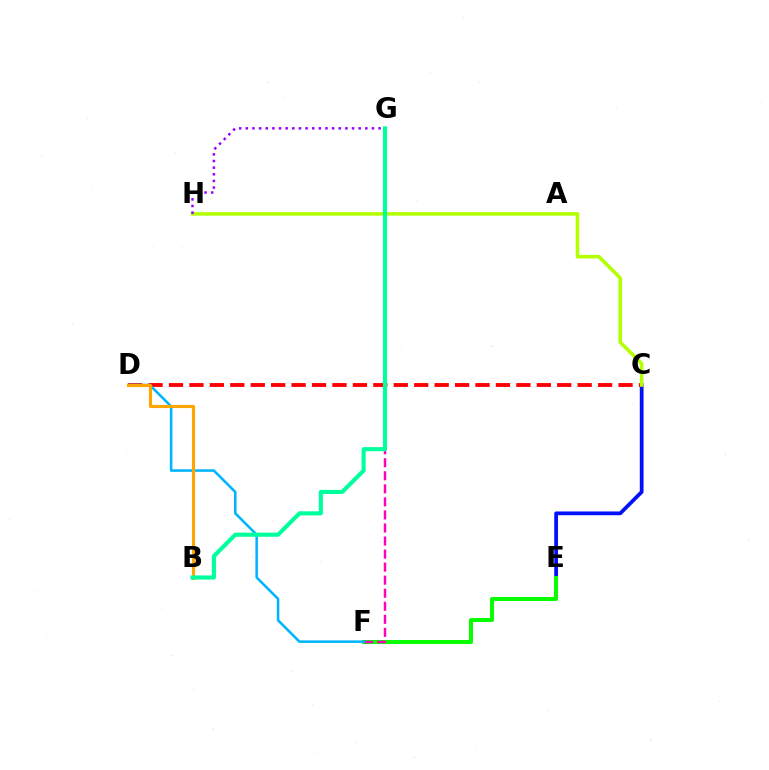{('C', 'E'): [{'color': '#0010ff', 'line_style': 'solid', 'thickness': 2.7}], ('C', 'D'): [{'color': '#ff0000', 'line_style': 'dashed', 'thickness': 2.78}], ('E', 'F'): [{'color': '#08ff00', 'line_style': 'solid', 'thickness': 2.89}], ('F', 'G'): [{'color': '#ff00bd', 'line_style': 'dashed', 'thickness': 1.77}], ('C', 'H'): [{'color': '#b3ff00', 'line_style': 'solid', 'thickness': 2.55}], ('D', 'F'): [{'color': '#00b5ff', 'line_style': 'solid', 'thickness': 1.84}], ('B', 'D'): [{'color': '#ffa500', 'line_style': 'solid', 'thickness': 2.25}], ('B', 'G'): [{'color': '#00ff9d', 'line_style': 'solid', 'thickness': 2.96}], ('G', 'H'): [{'color': '#9b00ff', 'line_style': 'dotted', 'thickness': 1.8}]}